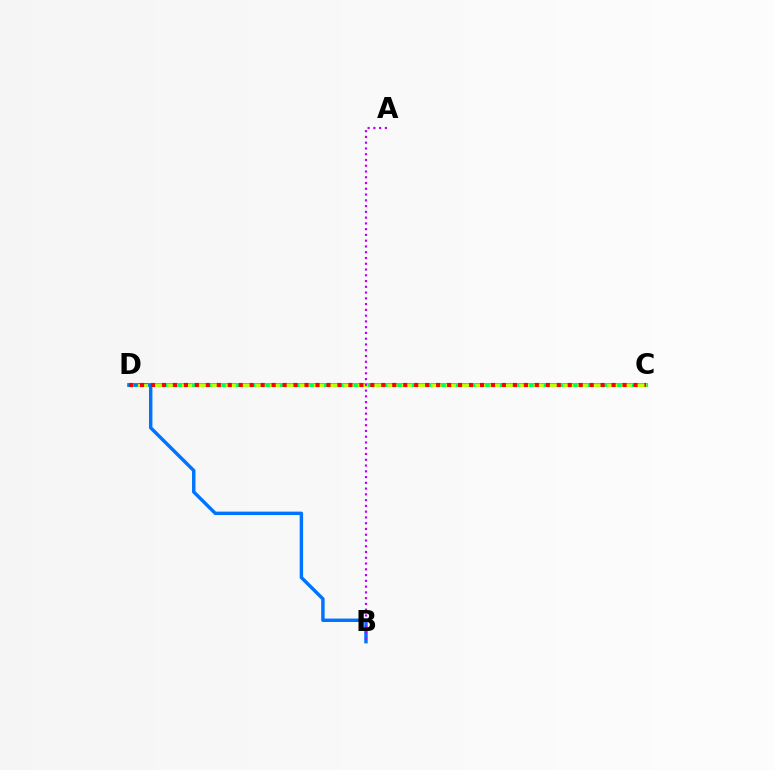{('C', 'D'): [{'color': '#00ff5c', 'line_style': 'solid', 'thickness': 2.87}, {'color': '#d1ff00', 'line_style': 'dashed', 'thickness': 1.99}, {'color': '#ff0000', 'line_style': 'dotted', 'thickness': 2.98}], ('B', 'D'): [{'color': '#0074ff', 'line_style': 'solid', 'thickness': 2.47}], ('A', 'B'): [{'color': '#b900ff', 'line_style': 'dotted', 'thickness': 1.57}]}